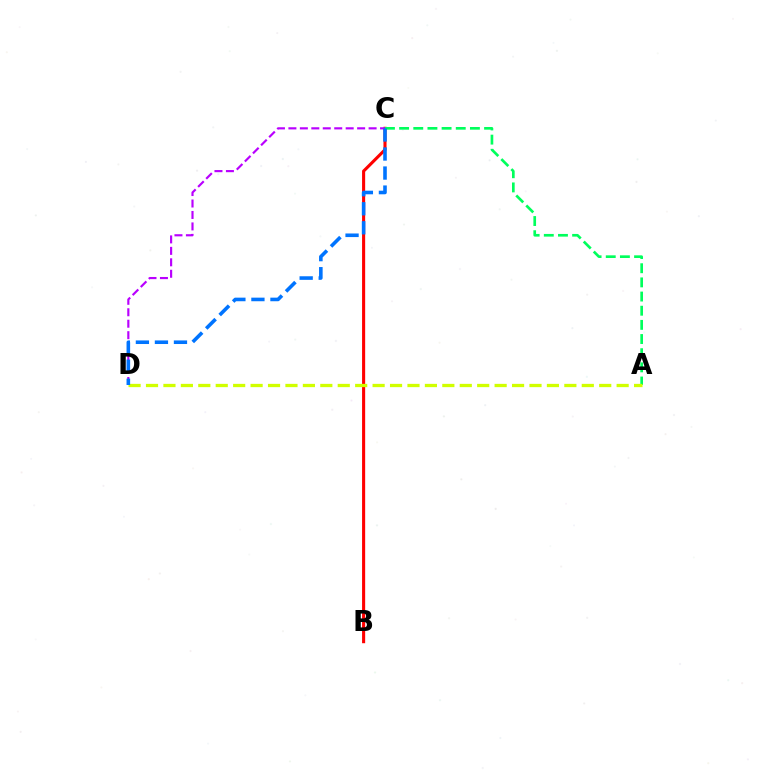{('B', 'C'): [{'color': '#ff0000', 'line_style': 'solid', 'thickness': 2.22}], ('C', 'D'): [{'color': '#b900ff', 'line_style': 'dashed', 'thickness': 1.56}, {'color': '#0074ff', 'line_style': 'dashed', 'thickness': 2.59}], ('A', 'C'): [{'color': '#00ff5c', 'line_style': 'dashed', 'thickness': 1.92}], ('A', 'D'): [{'color': '#d1ff00', 'line_style': 'dashed', 'thickness': 2.37}]}